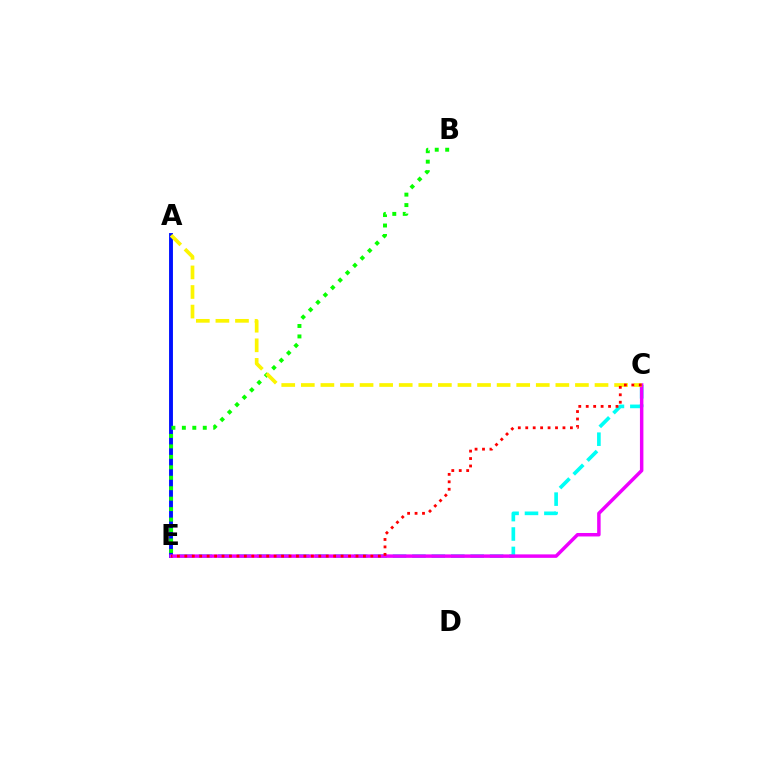{('C', 'E'): [{'color': '#00fff6', 'line_style': 'dashed', 'thickness': 2.64}, {'color': '#ee00ff', 'line_style': 'solid', 'thickness': 2.5}, {'color': '#ff0000', 'line_style': 'dotted', 'thickness': 2.02}], ('A', 'E'): [{'color': '#0010ff', 'line_style': 'solid', 'thickness': 2.8}], ('B', 'E'): [{'color': '#08ff00', 'line_style': 'dotted', 'thickness': 2.84}], ('A', 'C'): [{'color': '#fcf500', 'line_style': 'dashed', 'thickness': 2.66}]}